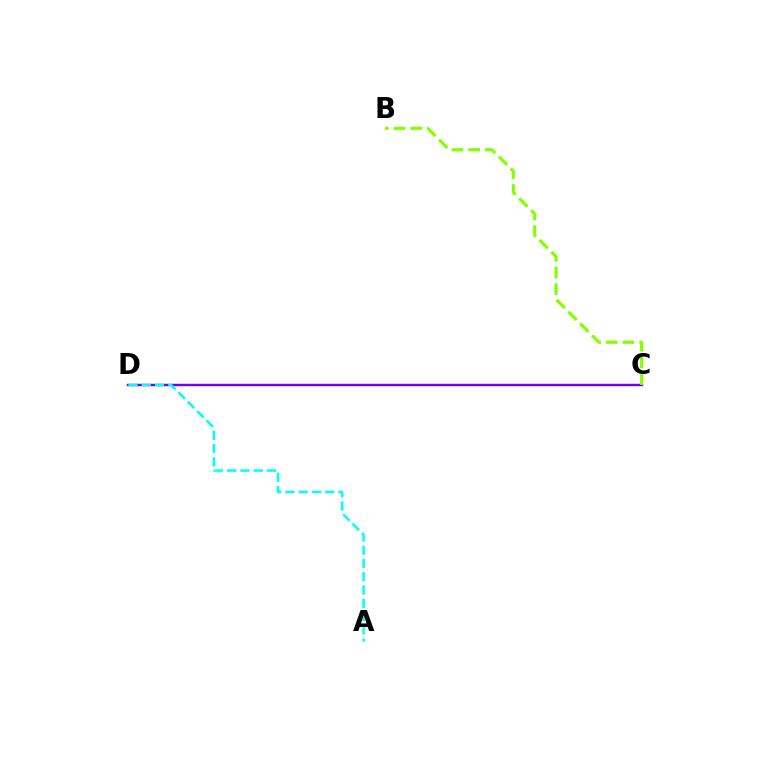{('C', 'D'): [{'color': '#ff0000', 'line_style': 'solid', 'thickness': 1.55}, {'color': '#7200ff', 'line_style': 'solid', 'thickness': 1.66}], ('B', 'C'): [{'color': '#84ff00', 'line_style': 'dashed', 'thickness': 2.27}], ('A', 'D'): [{'color': '#00fff6', 'line_style': 'dashed', 'thickness': 1.8}]}